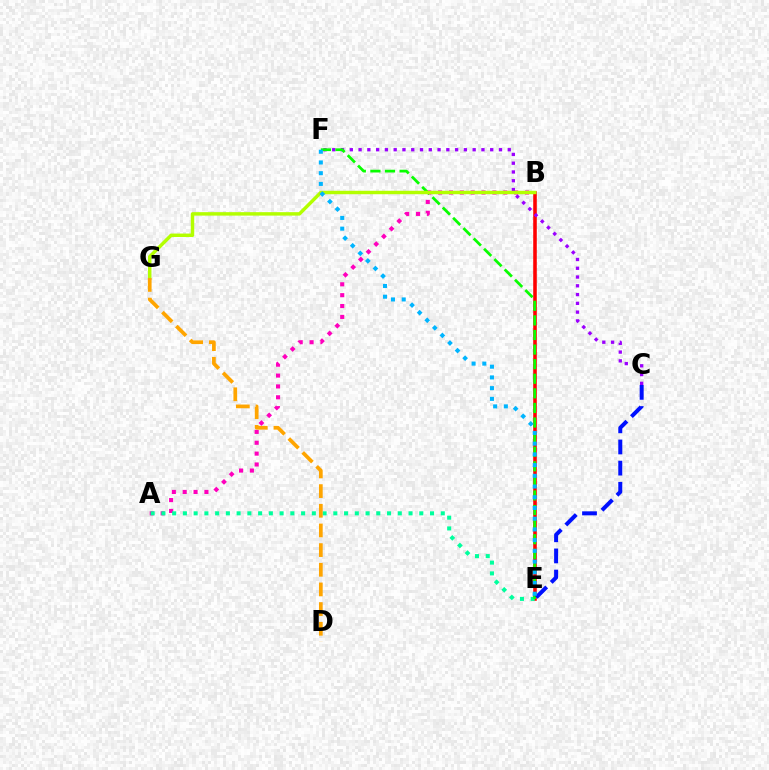{('A', 'B'): [{'color': '#ff00bd', 'line_style': 'dotted', 'thickness': 2.95}], ('B', 'E'): [{'color': '#ff0000', 'line_style': 'solid', 'thickness': 2.57}], ('C', 'F'): [{'color': '#9b00ff', 'line_style': 'dotted', 'thickness': 2.38}], ('A', 'E'): [{'color': '#00ff9d', 'line_style': 'dotted', 'thickness': 2.92}], ('E', 'F'): [{'color': '#08ff00', 'line_style': 'dashed', 'thickness': 1.98}, {'color': '#00b5ff', 'line_style': 'dotted', 'thickness': 2.91}], ('B', 'G'): [{'color': '#b3ff00', 'line_style': 'solid', 'thickness': 2.48}], ('C', 'E'): [{'color': '#0010ff', 'line_style': 'dashed', 'thickness': 2.87}], ('D', 'G'): [{'color': '#ffa500', 'line_style': 'dashed', 'thickness': 2.67}]}